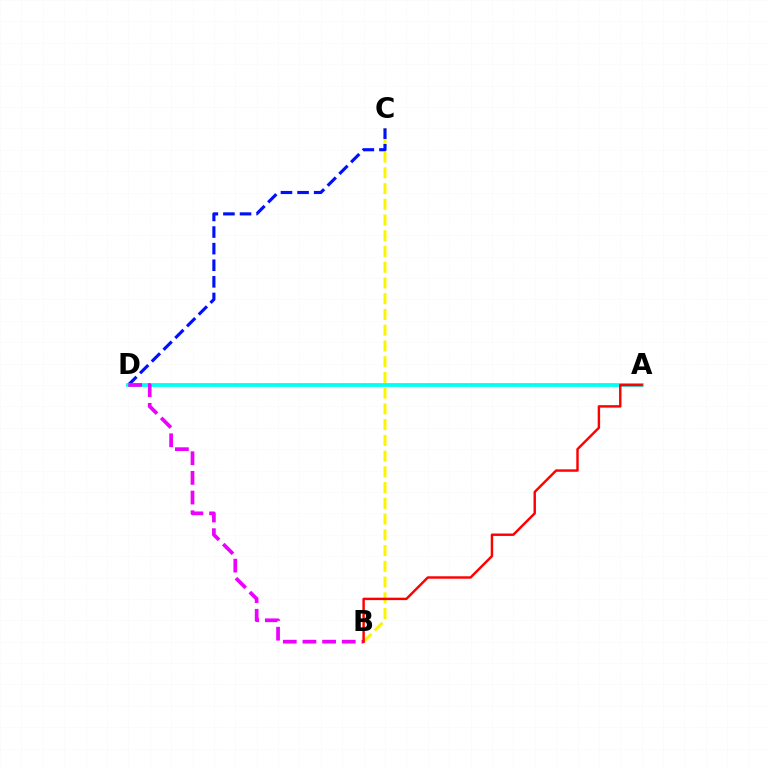{('B', 'C'): [{'color': '#fcf500', 'line_style': 'dashed', 'thickness': 2.14}], ('C', 'D'): [{'color': '#0010ff', 'line_style': 'dashed', 'thickness': 2.26}], ('A', 'D'): [{'color': '#08ff00', 'line_style': 'solid', 'thickness': 1.71}, {'color': '#00fff6', 'line_style': 'solid', 'thickness': 2.66}], ('B', 'D'): [{'color': '#ee00ff', 'line_style': 'dashed', 'thickness': 2.67}], ('A', 'B'): [{'color': '#ff0000', 'line_style': 'solid', 'thickness': 1.75}]}